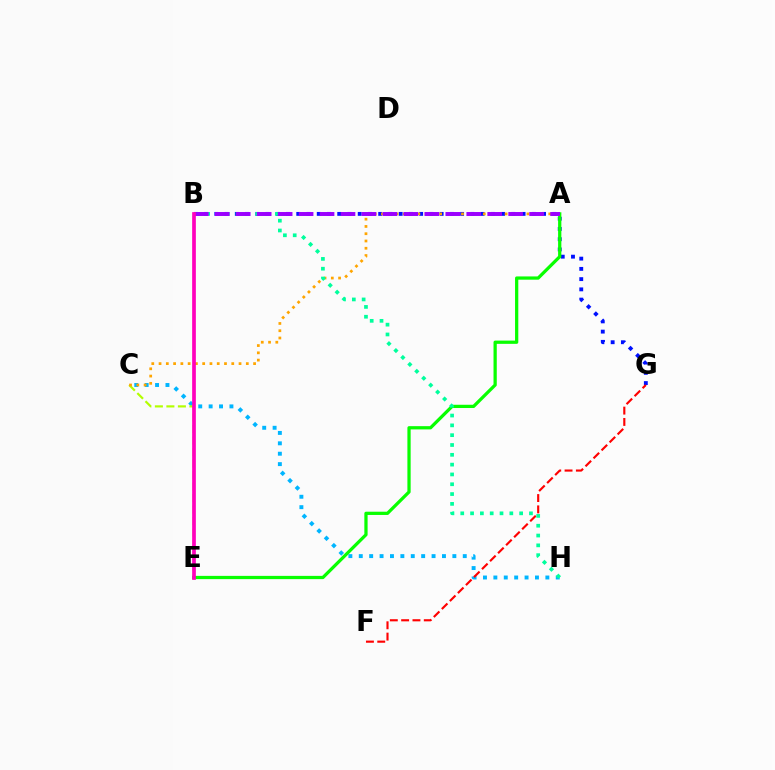{('B', 'G'): [{'color': '#0010ff', 'line_style': 'dotted', 'thickness': 2.78}], ('C', 'H'): [{'color': '#00b5ff', 'line_style': 'dotted', 'thickness': 2.83}], ('F', 'G'): [{'color': '#ff0000', 'line_style': 'dashed', 'thickness': 1.54}], ('C', 'E'): [{'color': '#b3ff00', 'line_style': 'dashed', 'thickness': 1.56}], ('A', 'C'): [{'color': '#ffa500', 'line_style': 'dotted', 'thickness': 1.98}], ('A', 'E'): [{'color': '#08ff00', 'line_style': 'solid', 'thickness': 2.34}], ('B', 'H'): [{'color': '#00ff9d', 'line_style': 'dotted', 'thickness': 2.67}], ('A', 'B'): [{'color': '#9b00ff', 'line_style': 'dashed', 'thickness': 2.85}], ('B', 'E'): [{'color': '#ff00bd', 'line_style': 'solid', 'thickness': 2.67}]}